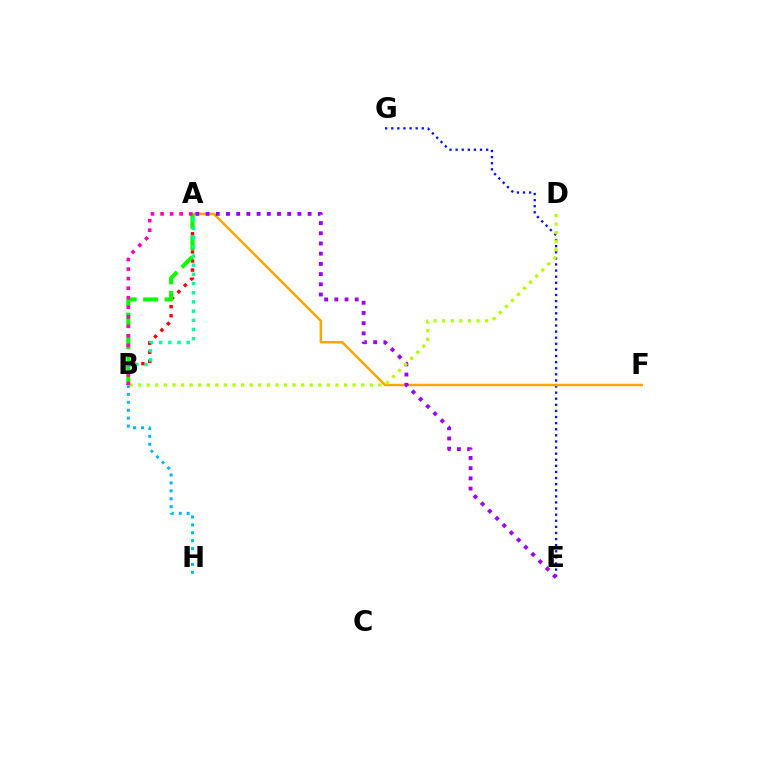{('E', 'G'): [{'color': '#0010ff', 'line_style': 'dotted', 'thickness': 1.66}], ('A', 'B'): [{'color': '#ff0000', 'line_style': 'dotted', 'thickness': 2.47}, {'color': '#08ff00', 'line_style': 'dashed', 'thickness': 2.92}, {'color': '#00ff9d', 'line_style': 'dotted', 'thickness': 2.49}, {'color': '#ff00bd', 'line_style': 'dotted', 'thickness': 2.59}], ('A', 'F'): [{'color': '#ffa500', 'line_style': 'solid', 'thickness': 1.78}], ('B', 'H'): [{'color': '#00b5ff', 'line_style': 'dotted', 'thickness': 2.15}], ('A', 'E'): [{'color': '#9b00ff', 'line_style': 'dotted', 'thickness': 2.77}], ('B', 'D'): [{'color': '#b3ff00', 'line_style': 'dotted', 'thickness': 2.33}]}